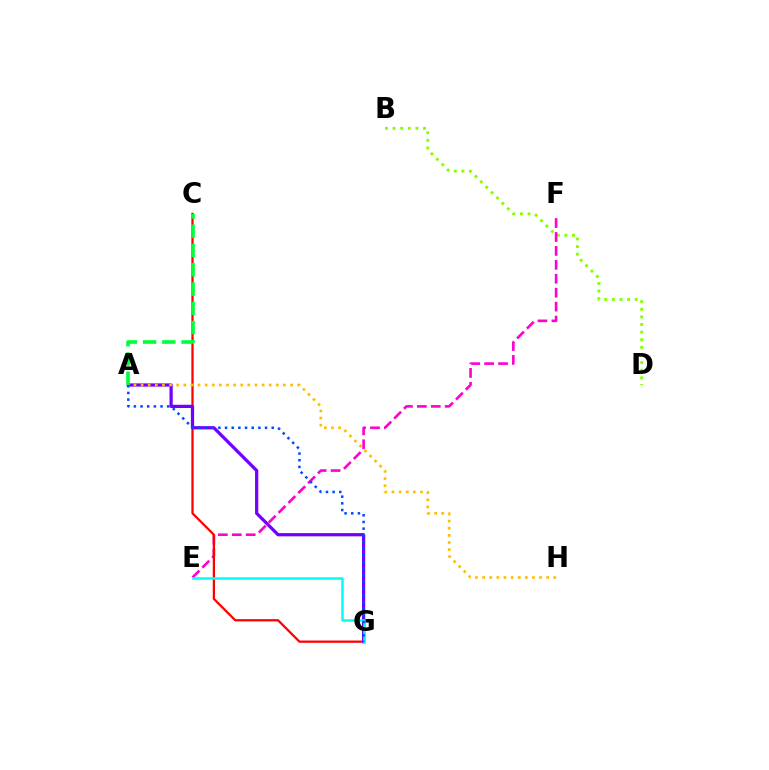{('B', 'D'): [{'color': '#84ff00', 'line_style': 'dotted', 'thickness': 2.07}], ('E', 'F'): [{'color': '#ff00cf', 'line_style': 'dashed', 'thickness': 1.89}], ('C', 'G'): [{'color': '#ff0000', 'line_style': 'solid', 'thickness': 1.63}], ('A', 'G'): [{'color': '#7200ff', 'line_style': 'solid', 'thickness': 2.33}, {'color': '#004bff', 'line_style': 'dotted', 'thickness': 1.81}], ('A', 'H'): [{'color': '#ffbd00', 'line_style': 'dotted', 'thickness': 1.93}], ('A', 'C'): [{'color': '#00ff39', 'line_style': 'dashed', 'thickness': 2.62}], ('E', 'G'): [{'color': '#00fff6', 'line_style': 'solid', 'thickness': 1.81}]}